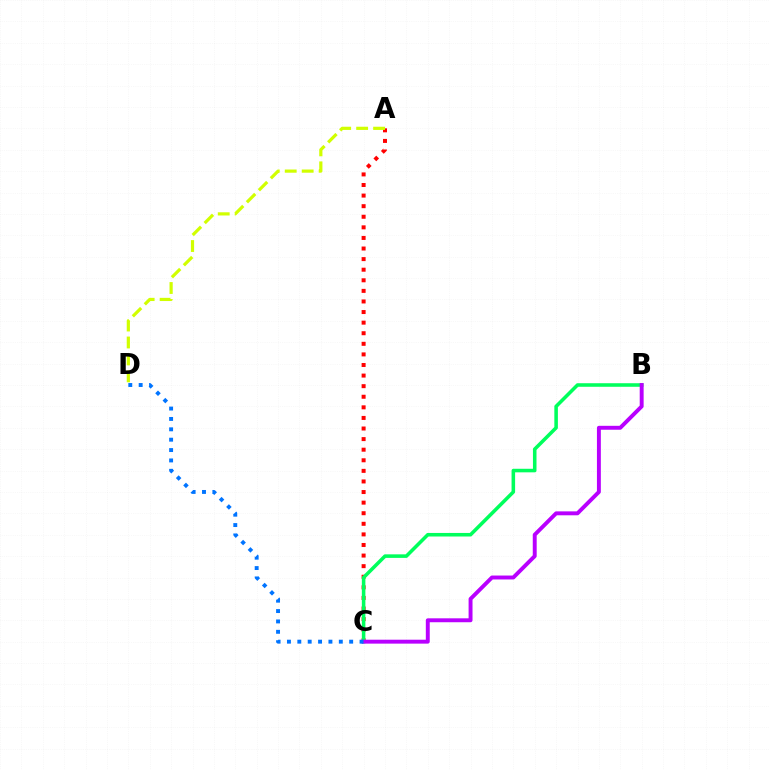{('A', 'C'): [{'color': '#ff0000', 'line_style': 'dotted', 'thickness': 2.88}], ('B', 'C'): [{'color': '#00ff5c', 'line_style': 'solid', 'thickness': 2.56}, {'color': '#b900ff', 'line_style': 'solid', 'thickness': 2.82}], ('C', 'D'): [{'color': '#0074ff', 'line_style': 'dotted', 'thickness': 2.82}], ('A', 'D'): [{'color': '#d1ff00', 'line_style': 'dashed', 'thickness': 2.3}]}